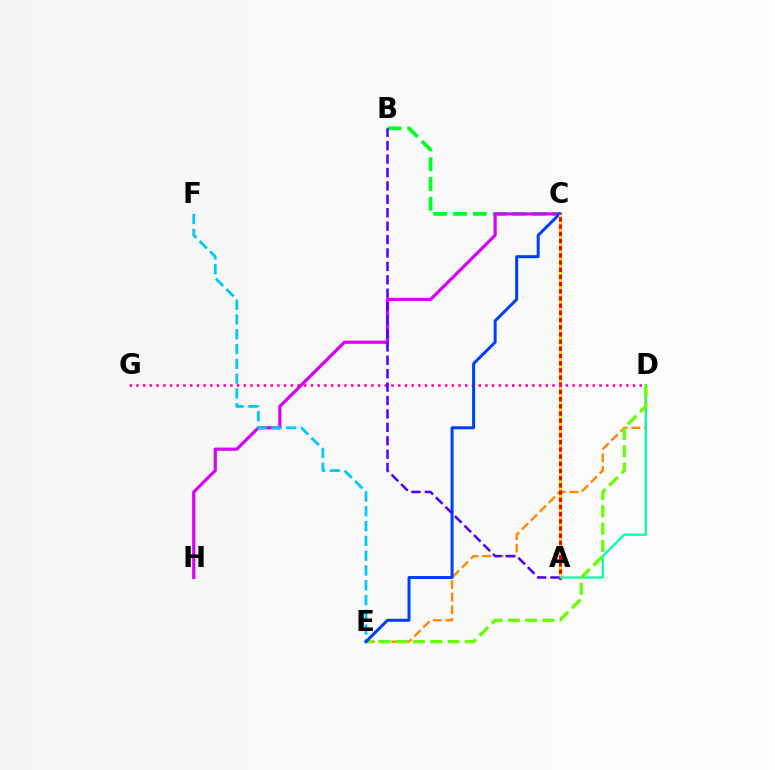{('D', 'E'): [{'color': '#ff8800', 'line_style': 'dashed', 'thickness': 1.71}, {'color': '#66ff00', 'line_style': 'dashed', 'thickness': 2.35}], ('B', 'C'): [{'color': '#00ff27', 'line_style': 'dashed', 'thickness': 2.69}], ('A', 'C'): [{'color': '#ff0000', 'line_style': 'solid', 'thickness': 2.2}, {'color': '#eeff00', 'line_style': 'dotted', 'thickness': 1.95}], ('A', 'D'): [{'color': '#00ffaf', 'line_style': 'solid', 'thickness': 1.6}], ('D', 'G'): [{'color': '#ff00a0', 'line_style': 'dotted', 'thickness': 1.82}], ('C', 'H'): [{'color': '#d600ff', 'line_style': 'solid', 'thickness': 2.29}], ('E', 'F'): [{'color': '#00c7ff', 'line_style': 'dashed', 'thickness': 2.01}], ('C', 'E'): [{'color': '#003fff', 'line_style': 'solid', 'thickness': 2.17}], ('A', 'B'): [{'color': '#4f00ff', 'line_style': 'dashed', 'thickness': 1.82}]}